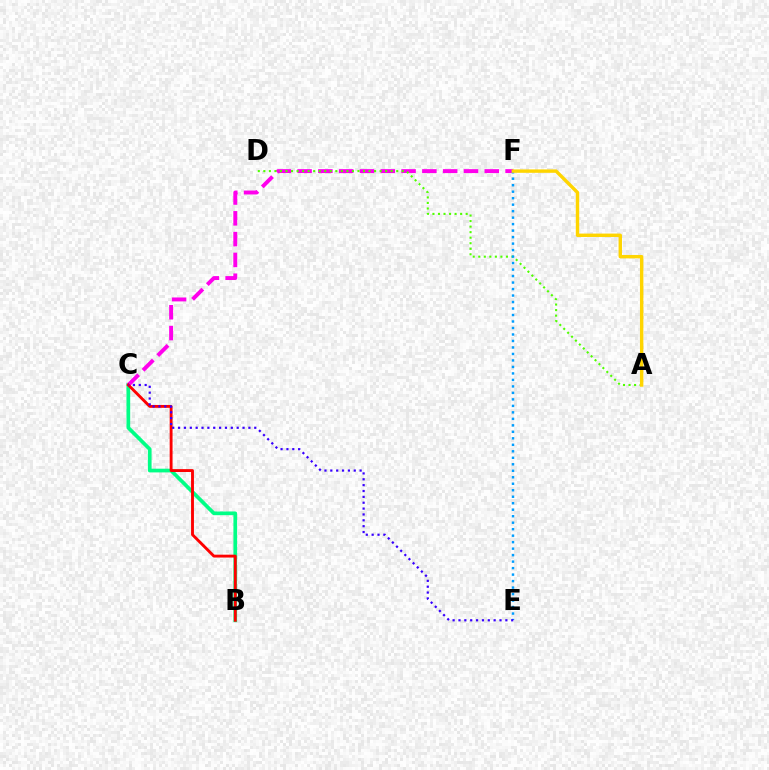{('B', 'C'): [{'color': '#00ff86', 'line_style': 'solid', 'thickness': 2.67}, {'color': '#ff0000', 'line_style': 'solid', 'thickness': 2.07}], ('C', 'F'): [{'color': '#ff00ed', 'line_style': 'dashed', 'thickness': 2.83}], ('A', 'D'): [{'color': '#4fff00', 'line_style': 'dotted', 'thickness': 1.5}], ('E', 'F'): [{'color': '#009eff', 'line_style': 'dotted', 'thickness': 1.76}], ('C', 'E'): [{'color': '#3700ff', 'line_style': 'dotted', 'thickness': 1.59}], ('A', 'F'): [{'color': '#ffd500', 'line_style': 'solid', 'thickness': 2.45}]}